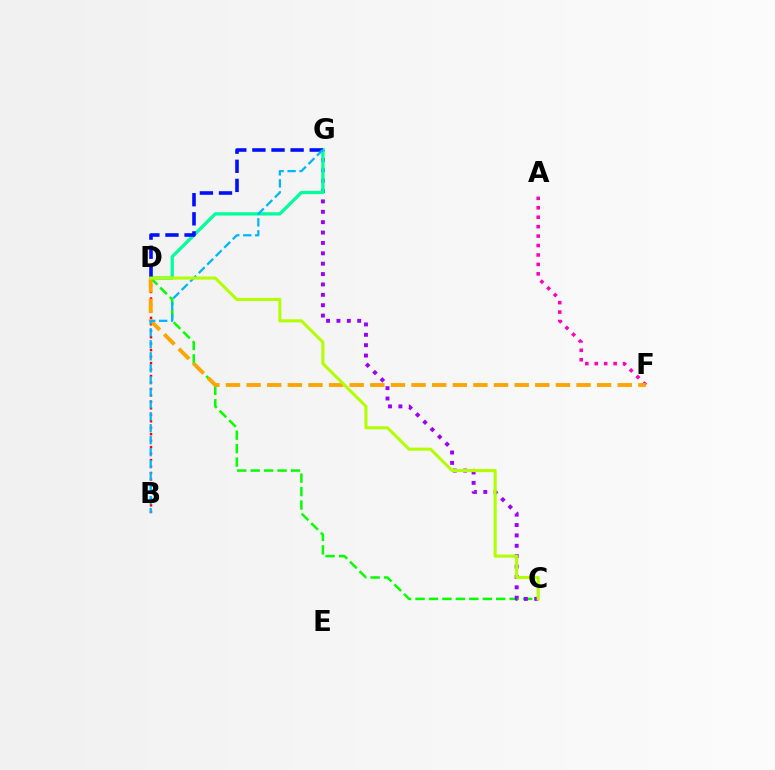{('C', 'D'): [{'color': '#08ff00', 'line_style': 'dashed', 'thickness': 1.83}, {'color': '#b3ff00', 'line_style': 'solid', 'thickness': 2.21}], ('C', 'G'): [{'color': '#9b00ff', 'line_style': 'dotted', 'thickness': 2.82}], ('A', 'F'): [{'color': '#ff00bd', 'line_style': 'dotted', 'thickness': 2.56}], ('D', 'G'): [{'color': '#00ff9d', 'line_style': 'solid', 'thickness': 2.38}, {'color': '#0010ff', 'line_style': 'dashed', 'thickness': 2.6}], ('B', 'D'): [{'color': '#ff0000', 'line_style': 'dotted', 'thickness': 1.76}], ('D', 'F'): [{'color': '#ffa500', 'line_style': 'dashed', 'thickness': 2.8}], ('B', 'G'): [{'color': '#00b5ff', 'line_style': 'dashed', 'thickness': 1.63}]}